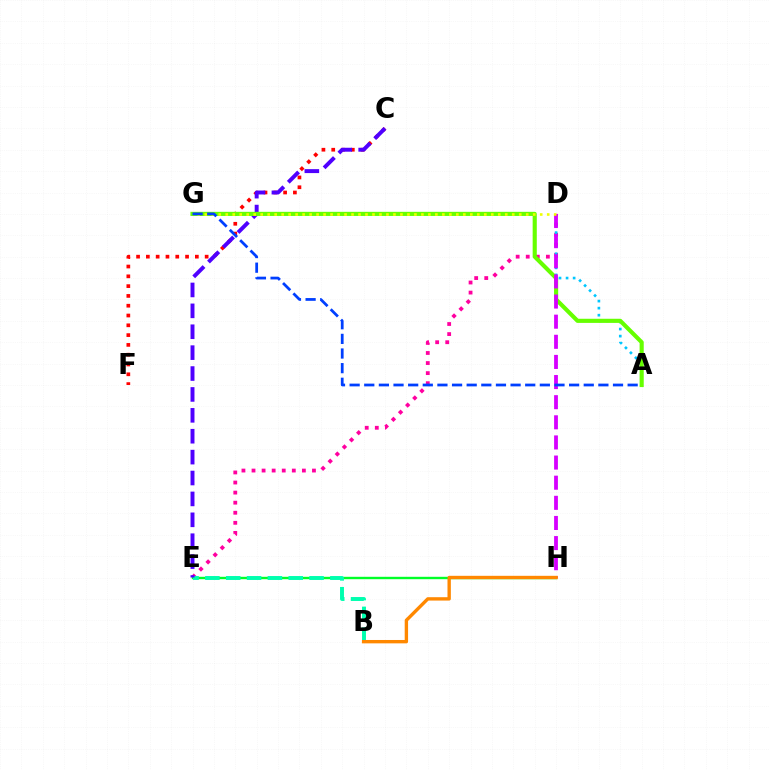{('D', 'E'): [{'color': '#ff00a0', 'line_style': 'dotted', 'thickness': 2.74}], ('E', 'H'): [{'color': '#00ff27', 'line_style': 'solid', 'thickness': 1.72}], ('B', 'E'): [{'color': '#00ffaf', 'line_style': 'dashed', 'thickness': 2.83}], ('C', 'F'): [{'color': '#ff0000', 'line_style': 'dotted', 'thickness': 2.66}], ('A', 'D'): [{'color': '#00c7ff', 'line_style': 'dotted', 'thickness': 1.92}], ('C', 'E'): [{'color': '#4f00ff', 'line_style': 'dashed', 'thickness': 2.84}], ('A', 'G'): [{'color': '#66ff00', 'line_style': 'solid', 'thickness': 2.97}, {'color': '#003fff', 'line_style': 'dashed', 'thickness': 1.99}], ('D', 'H'): [{'color': '#d600ff', 'line_style': 'dashed', 'thickness': 2.73}], ('B', 'H'): [{'color': '#ff8800', 'line_style': 'solid', 'thickness': 2.42}], ('D', 'G'): [{'color': '#eeff00', 'line_style': 'dotted', 'thickness': 1.9}]}